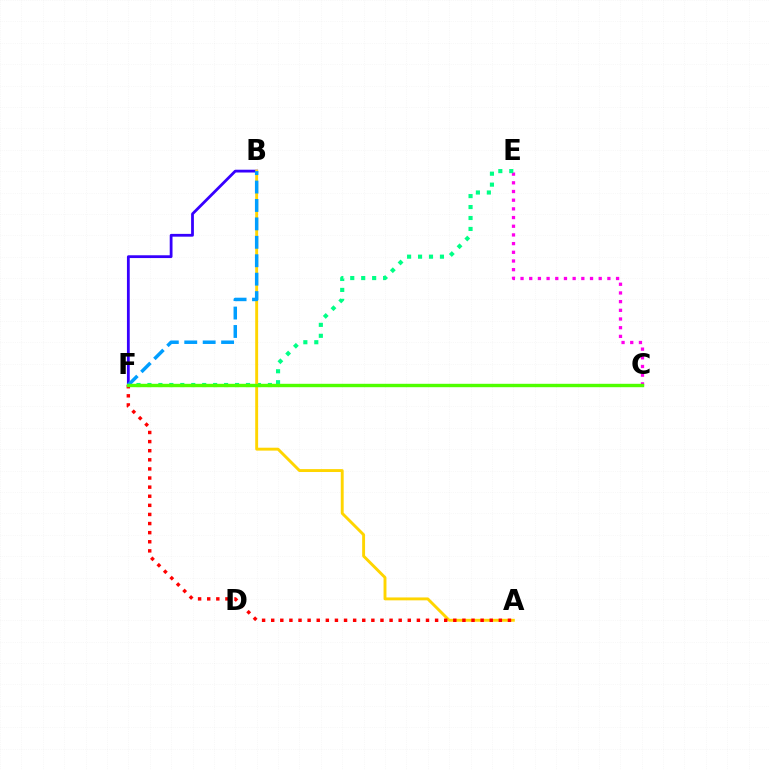{('C', 'E'): [{'color': '#ff00ed', 'line_style': 'dotted', 'thickness': 2.36}], ('B', 'F'): [{'color': '#3700ff', 'line_style': 'solid', 'thickness': 2.01}, {'color': '#009eff', 'line_style': 'dashed', 'thickness': 2.5}], ('E', 'F'): [{'color': '#00ff86', 'line_style': 'dotted', 'thickness': 2.98}], ('A', 'B'): [{'color': '#ffd500', 'line_style': 'solid', 'thickness': 2.09}], ('A', 'F'): [{'color': '#ff0000', 'line_style': 'dotted', 'thickness': 2.47}], ('C', 'F'): [{'color': '#4fff00', 'line_style': 'solid', 'thickness': 2.45}]}